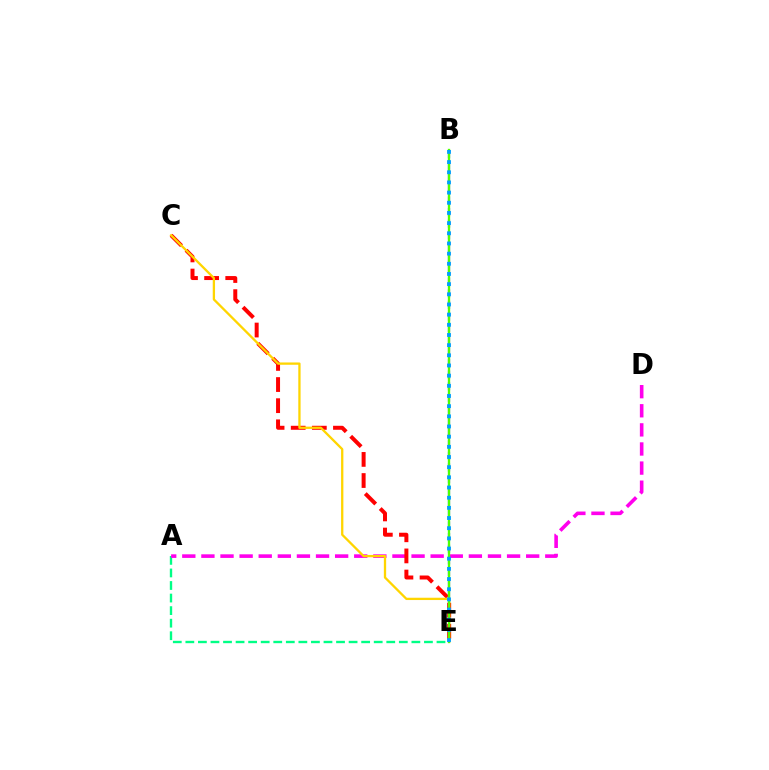{('A', 'E'): [{'color': '#00ff86', 'line_style': 'dashed', 'thickness': 1.71}], ('A', 'D'): [{'color': '#ff00ed', 'line_style': 'dashed', 'thickness': 2.6}], ('B', 'E'): [{'color': '#3700ff', 'line_style': 'dashed', 'thickness': 1.58}, {'color': '#4fff00', 'line_style': 'solid', 'thickness': 1.68}, {'color': '#009eff', 'line_style': 'dotted', 'thickness': 2.76}], ('C', 'E'): [{'color': '#ff0000', 'line_style': 'dashed', 'thickness': 2.87}, {'color': '#ffd500', 'line_style': 'solid', 'thickness': 1.65}]}